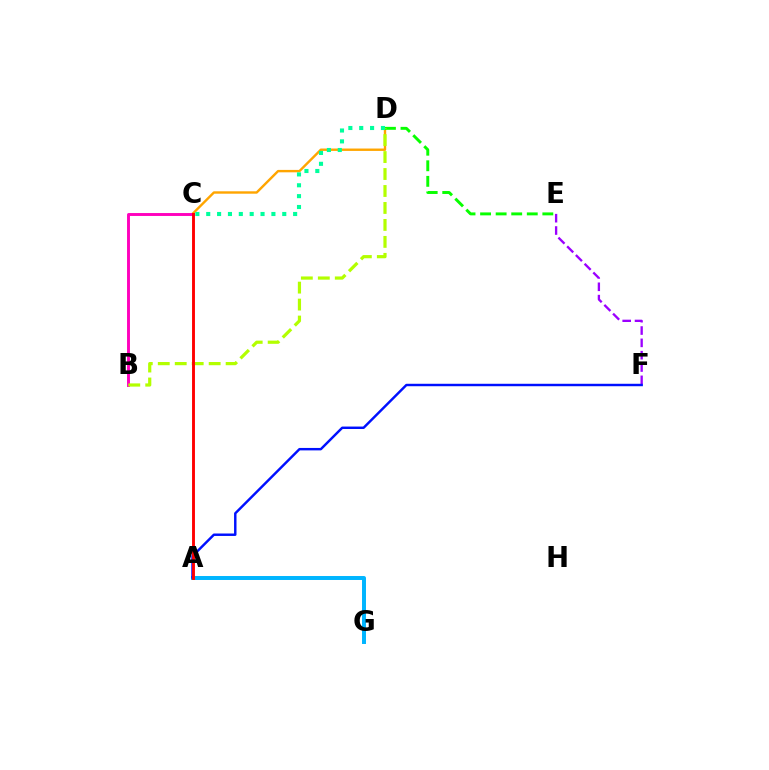{('A', 'G'): [{'color': '#00b5ff', 'line_style': 'solid', 'thickness': 2.86}], ('C', 'D'): [{'color': '#ffa500', 'line_style': 'solid', 'thickness': 1.73}, {'color': '#00ff9d', 'line_style': 'dotted', 'thickness': 2.95}], ('E', 'F'): [{'color': '#9b00ff', 'line_style': 'dashed', 'thickness': 1.68}], ('A', 'F'): [{'color': '#0010ff', 'line_style': 'solid', 'thickness': 1.76}], ('B', 'C'): [{'color': '#ff00bd', 'line_style': 'solid', 'thickness': 2.1}], ('D', 'E'): [{'color': '#08ff00', 'line_style': 'dashed', 'thickness': 2.11}], ('B', 'D'): [{'color': '#b3ff00', 'line_style': 'dashed', 'thickness': 2.3}], ('A', 'C'): [{'color': '#ff0000', 'line_style': 'solid', 'thickness': 2.08}]}